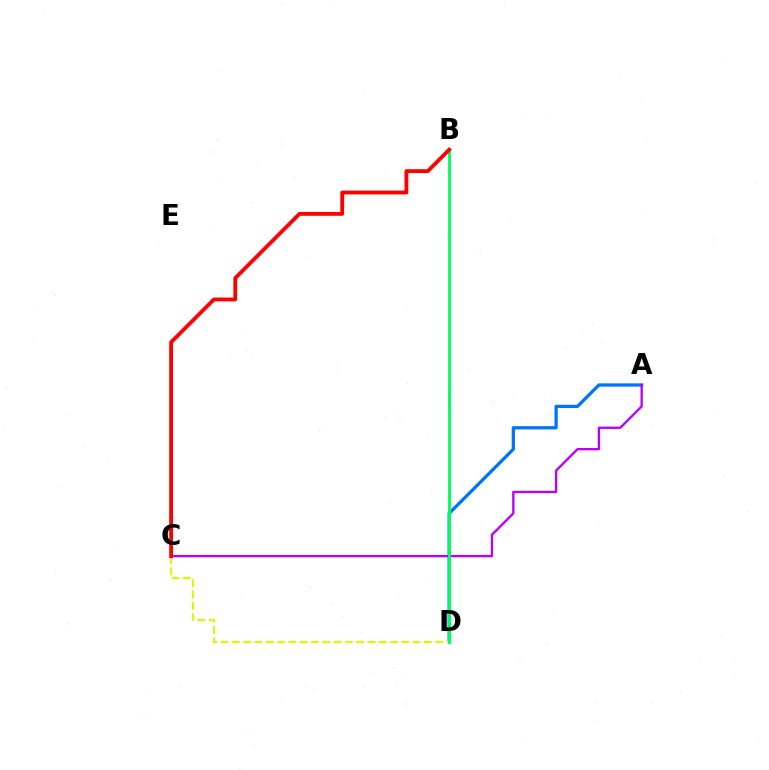{('A', 'D'): [{'color': '#0074ff', 'line_style': 'solid', 'thickness': 2.35}], ('C', 'D'): [{'color': '#d1ff00', 'line_style': 'dashed', 'thickness': 1.53}], ('A', 'C'): [{'color': '#b900ff', 'line_style': 'solid', 'thickness': 1.68}], ('B', 'D'): [{'color': '#00ff5c', 'line_style': 'solid', 'thickness': 2.07}], ('B', 'C'): [{'color': '#ff0000', 'line_style': 'solid', 'thickness': 2.76}]}